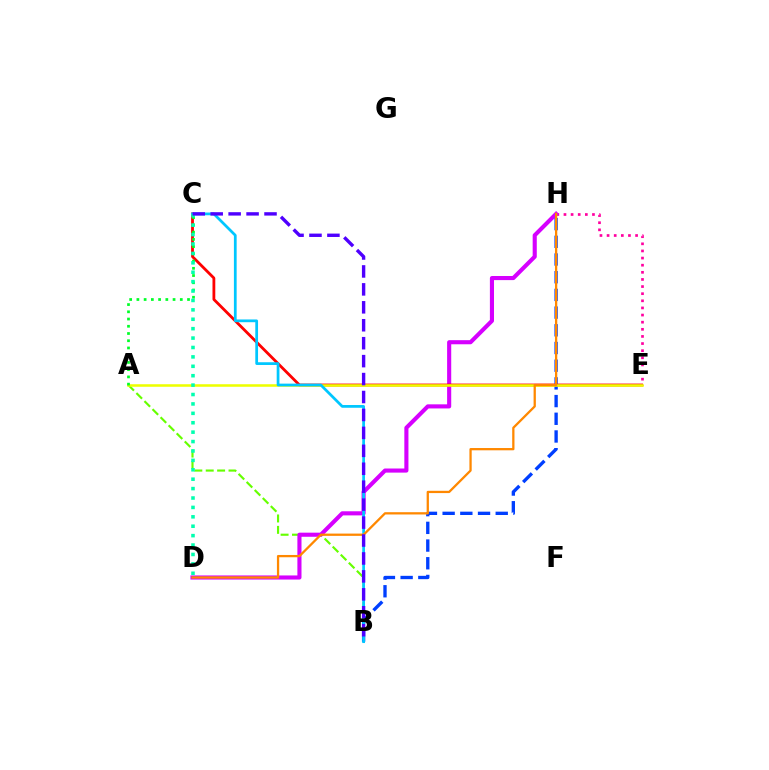{('E', 'H'): [{'color': '#ff00a0', 'line_style': 'dotted', 'thickness': 1.94}], ('A', 'B'): [{'color': '#66ff00', 'line_style': 'dashed', 'thickness': 1.55}], ('D', 'H'): [{'color': '#d600ff', 'line_style': 'solid', 'thickness': 2.96}, {'color': '#ff8800', 'line_style': 'solid', 'thickness': 1.64}], ('B', 'H'): [{'color': '#003fff', 'line_style': 'dashed', 'thickness': 2.4}], ('C', 'E'): [{'color': '#ff0000', 'line_style': 'solid', 'thickness': 2.02}], ('A', 'E'): [{'color': '#eeff00', 'line_style': 'solid', 'thickness': 1.83}], ('B', 'C'): [{'color': '#00c7ff', 'line_style': 'solid', 'thickness': 1.97}, {'color': '#4f00ff', 'line_style': 'dashed', 'thickness': 2.44}], ('A', 'C'): [{'color': '#00ff27', 'line_style': 'dotted', 'thickness': 1.97}], ('C', 'D'): [{'color': '#00ffaf', 'line_style': 'dotted', 'thickness': 2.56}]}